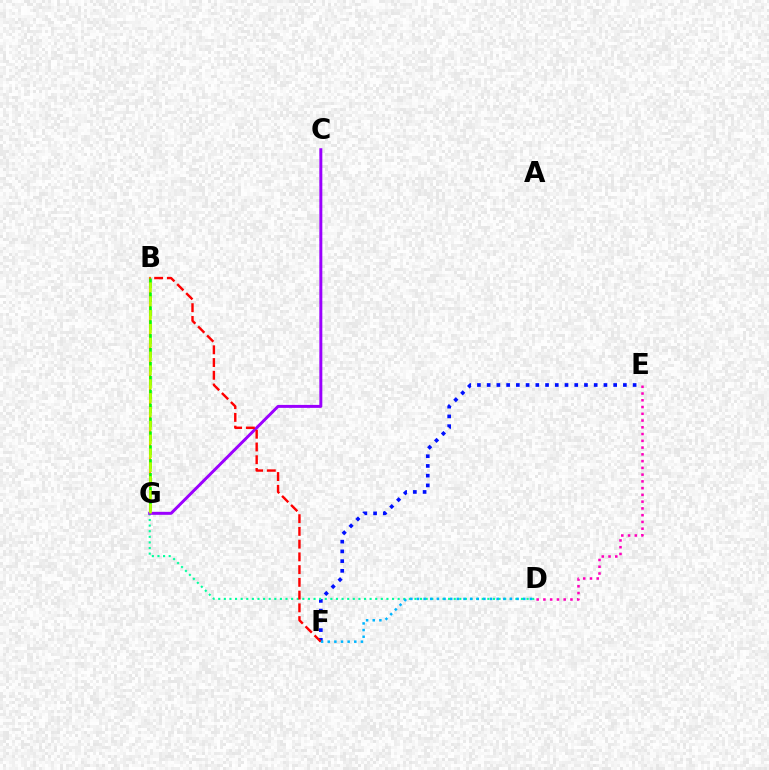{('D', 'E'): [{'color': '#ff00bd', 'line_style': 'dotted', 'thickness': 1.84}], ('E', 'F'): [{'color': '#0010ff', 'line_style': 'dotted', 'thickness': 2.64}], ('D', 'G'): [{'color': '#00ff9d', 'line_style': 'dotted', 'thickness': 1.52}], ('B', 'G'): [{'color': '#ffa500', 'line_style': 'solid', 'thickness': 1.53}, {'color': '#08ff00', 'line_style': 'dashed', 'thickness': 1.89}, {'color': '#b3ff00', 'line_style': 'dashed', 'thickness': 1.88}], ('C', 'G'): [{'color': '#9b00ff', 'line_style': 'solid', 'thickness': 2.14}], ('B', 'F'): [{'color': '#ff0000', 'line_style': 'dashed', 'thickness': 1.73}], ('D', 'F'): [{'color': '#00b5ff', 'line_style': 'dotted', 'thickness': 1.8}]}